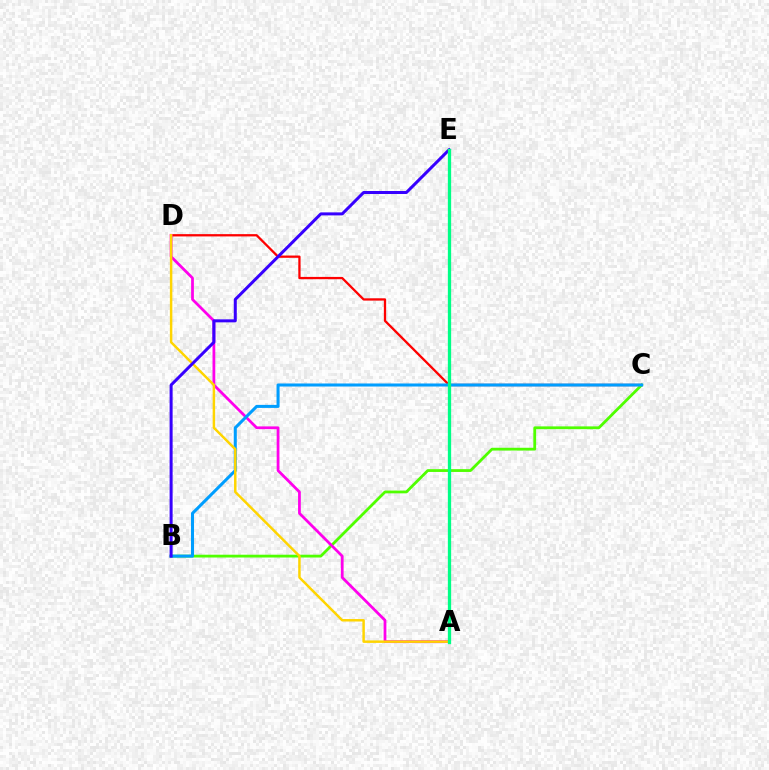{('C', 'D'): [{'color': '#ff0000', 'line_style': 'solid', 'thickness': 1.65}], ('B', 'C'): [{'color': '#4fff00', 'line_style': 'solid', 'thickness': 2.01}, {'color': '#009eff', 'line_style': 'solid', 'thickness': 2.19}], ('A', 'D'): [{'color': '#ff00ed', 'line_style': 'solid', 'thickness': 1.99}, {'color': '#ffd500', 'line_style': 'solid', 'thickness': 1.78}], ('B', 'E'): [{'color': '#3700ff', 'line_style': 'solid', 'thickness': 2.17}], ('A', 'E'): [{'color': '#00ff86', 'line_style': 'solid', 'thickness': 2.37}]}